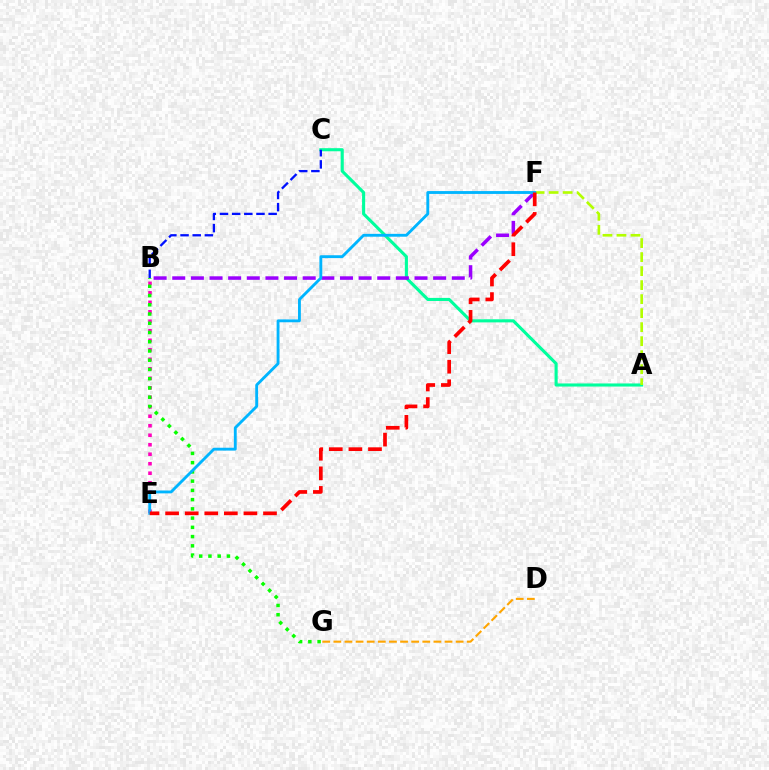{('D', 'G'): [{'color': '#ffa500', 'line_style': 'dashed', 'thickness': 1.51}], ('A', 'C'): [{'color': '#00ff9d', 'line_style': 'solid', 'thickness': 2.23}], ('A', 'F'): [{'color': '#b3ff00', 'line_style': 'dashed', 'thickness': 1.9}], ('B', 'C'): [{'color': '#0010ff', 'line_style': 'dashed', 'thickness': 1.65}], ('B', 'E'): [{'color': '#ff00bd', 'line_style': 'dotted', 'thickness': 2.58}], ('B', 'F'): [{'color': '#9b00ff', 'line_style': 'dashed', 'thickness': 2.53}], ('B', 'G'): [{'color': '#08ff00', 'line_style': 'dotted', 'thickness': 2.51}], ('E', 'F'): [{'color': '#00b5ff', 'line_style': 'solid', 'thickness': 2.05}, {'color': '#ff0000', 'line_style': 'dashed', 'thickness': 2.66}]}